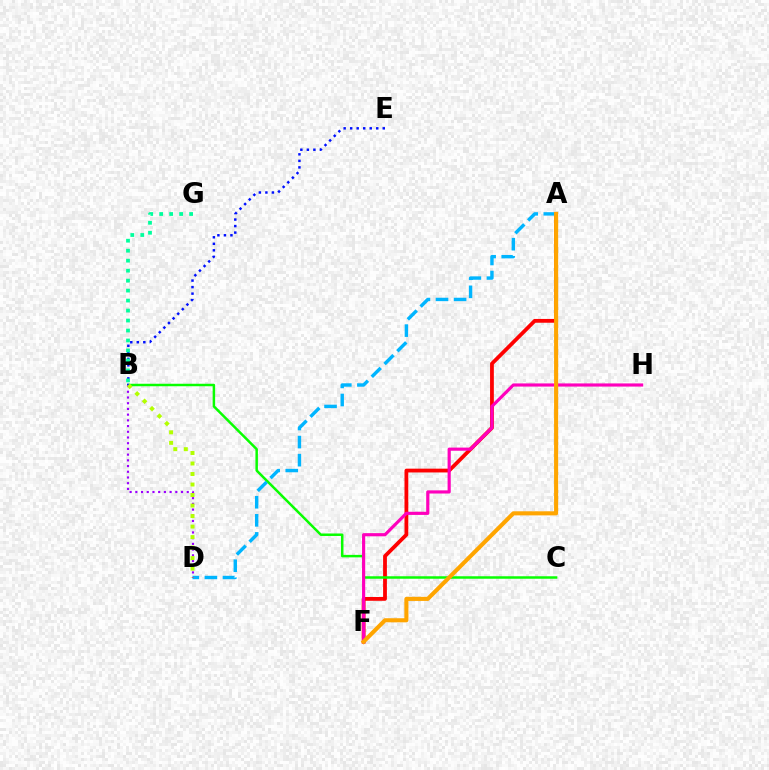{('A', 'F'): [{'color': '#ff0000', 'line_style': 'solid', 'thickness': 2.73}, {'color': '#ffa500', 'line_style': 'solid', 'thickness': 2.94}], ('B', 'C'): [{'color': '#08ff00', 'line_style': 'solid', 'thickness': 1.79}], ('B', 'E'): [{'color': '#0010ff', 'line_style': 'dotted', 'thickness': 1.77}], ('B', 'G'): [{'color': '#00ff9d', 'line_style': 'dotted', 'thickness': 2.71}], ('A', 'D'): [{'color': '#00b5ff', 'line_style': 'dashed', 'thickness': 2.46}], ('F', 'H'): [{'color': '#ff00bd', 'line_style': 'solid', 'thickness': 2.27}], ('B', 'D'): [{'color': '#9b00ff', 'line_style': 'dotted', 'thickness': 1.55}, {'color': '#b3ff00', 'line_style': 'dotted', 'thickness': 2.86}]}